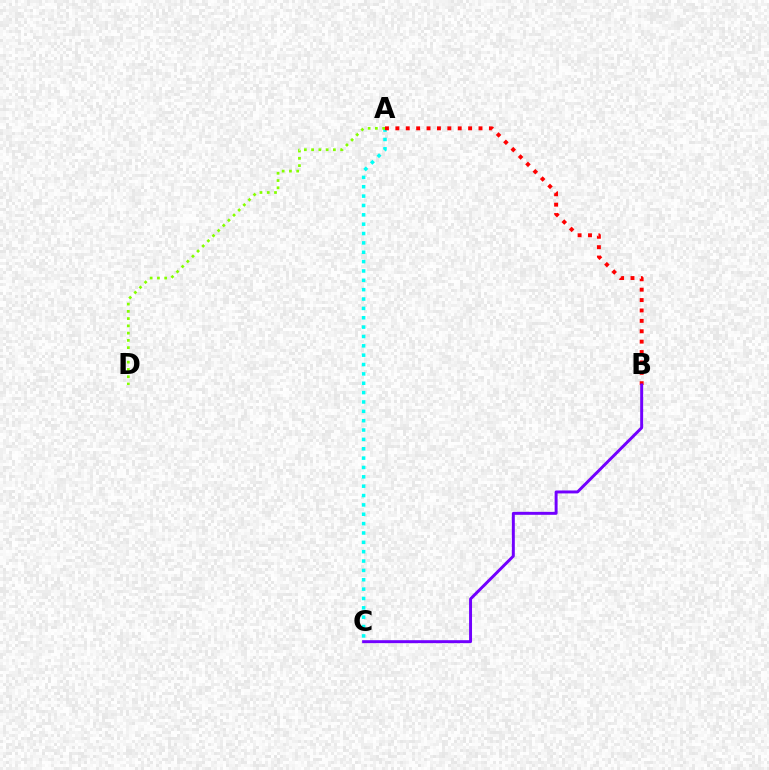{('A', 'C'): [{'color': '#00fff6', 'line_style': 'dotted', 'thickness': 2.54}], ('A', 'B'): [{'color': '#ff0000', 'line_style': 'dotted', 'thickness': 2.82}], ('A', 'D'): [{'color': '#84ff00', 'line_style': 'dotted', 'thickness': 1.97}], ('B', 'C'): [{'color': '#7200ff', 'line_style': 'solid', 'thickness': 2.12}]}